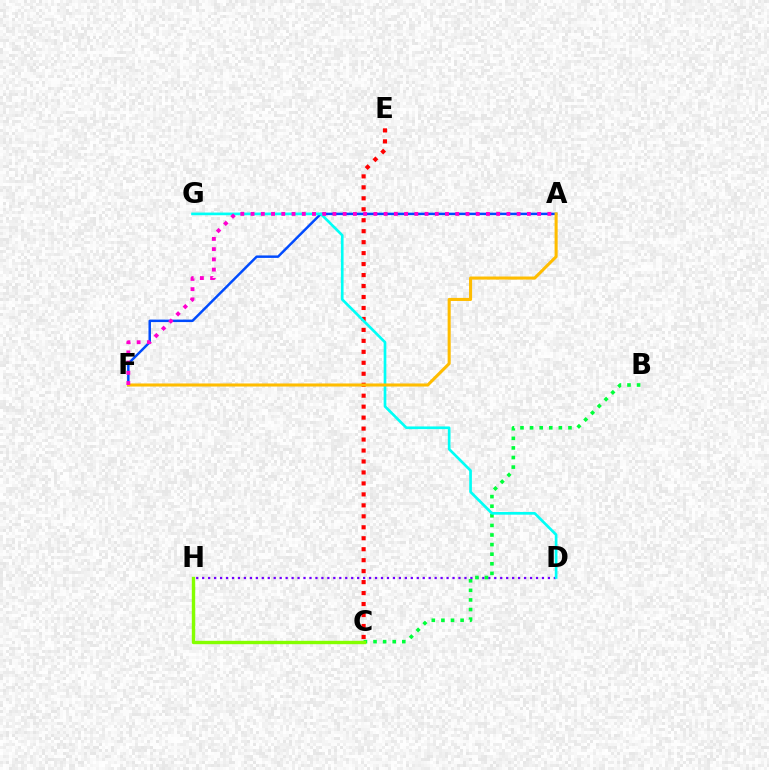{('A', 'F'): [{'color': '#004bff', 'line_style': 'solid', 'thickness': 1.78}, {'color': '#ffbd00', 'line_style': 'solid', 'thickness': 2.21}, {'color': '#ff00cf', 'line_style': 'dotted', 'thickness': 2.78}], ('D', 'H'): [{'color': '#7200ff', 'line_style': 'dotted', 'thickness': 1.62}], ('B', 'C'): [{'color': '#00ff39', 'line_style': 'dotted', 'thickness': 2.61}], ('C', 'E'): [{'color': '#ff0000', 'line_style': 'dotted', 'thickness': 2.98}], ('D', 'G'): [{'color': '#00fff6', 'line_style': 'solid', 'thickness': 1.93}], ('C', 'H'): [{'color': '#84ff00', 'line_style': 'solid', 'thickness': 2.44}]}